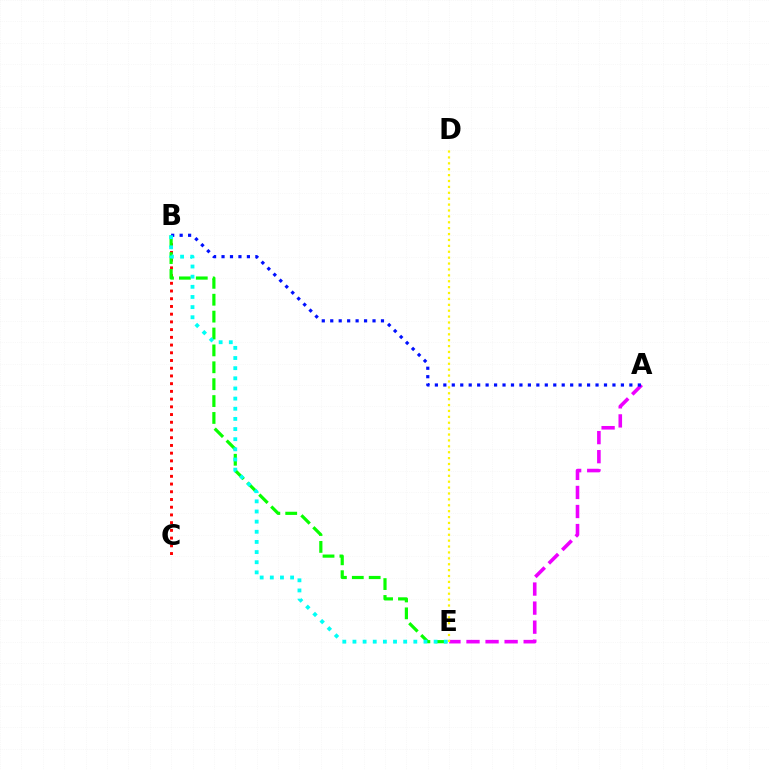{('A', 'E'): [{'color': '#ee00ff', 'line_style': 'dashed', 'thickness': 2.59}], ('B', 'C'): [{'color': '#ff0000', 'line_style': 'dotted', 'thickness': 2.1}], ('B', 'E'): [{'color': '#08ff00', 'line_style': 'dashed', 'thickness': 2.29}, {'color': '#00fff6', 'line_style': 'dotted', 'thickness': 2.76}], ('A', 'B'): [{'color': '#0010ff', 'line_style': 'dotted', 'thickness': 2.3}], ('D', 'E'): [{'color': '#fcf500', 'line_style': 'dotted', 'thickness': 1.6}]}